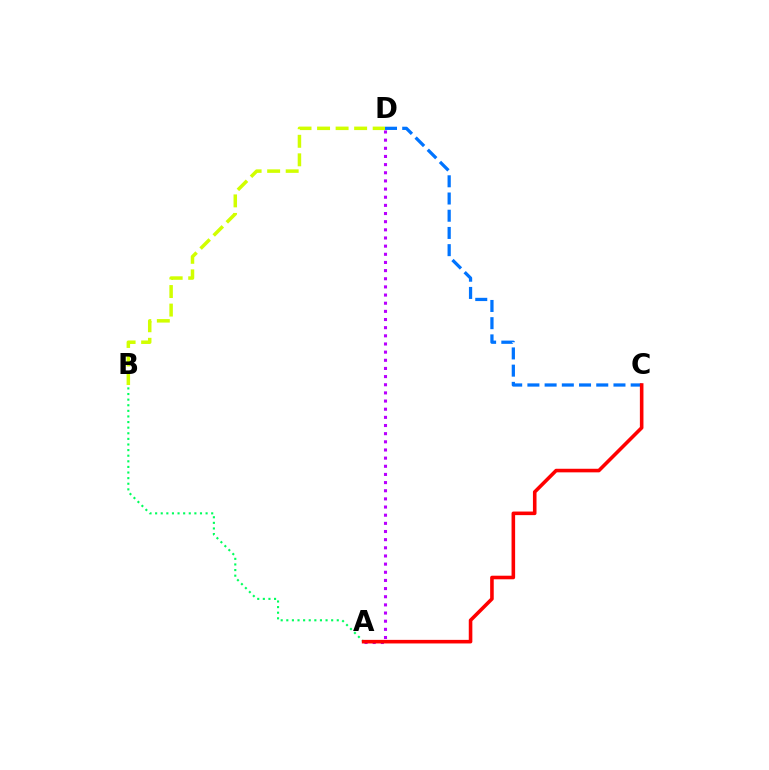{('B', 'D'): [{'color': '#d1ff00', 'line_style': 'dashed', 'thickness': 2.52}], ('A', 'D'): [{'color': '#b900ff', 'line_style': 'dotted', 'thickness': 2.22}], ('A', 'B'): [{'color': '#00ff5c', 'line_style': 'dotted', 'thickness': 1.52}], ('C', 'D'): [{'color': '#0074ff', 'line_style': 'dashed', 'thickness': 2.34}], ('A', 'C'): [{'color': '#ff0000', 'line_style': 'solid', 'thickness': 2.58}]}